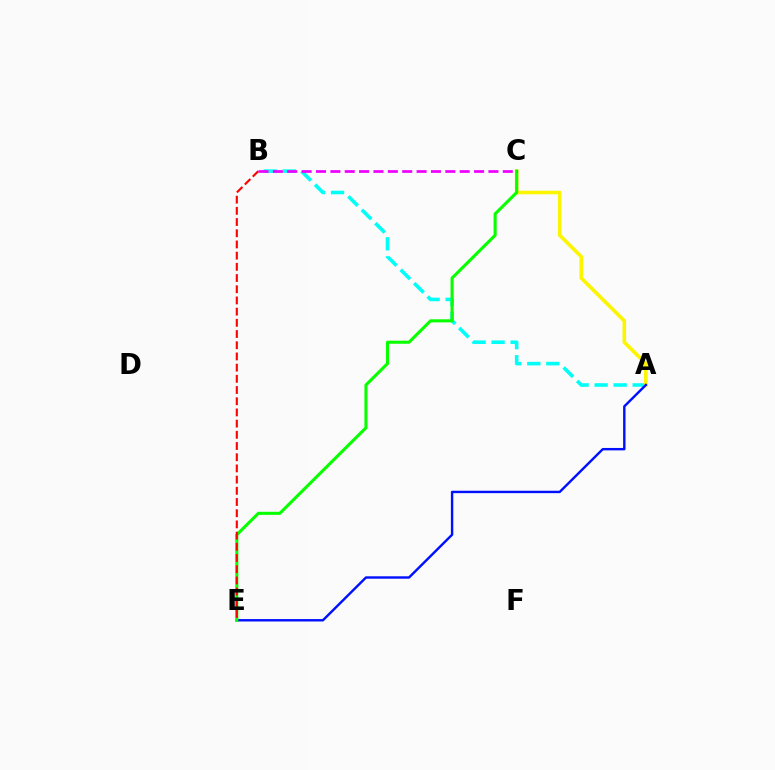{('A', 'B'): [{'color': '#00fff6', 'line_style': 'dashed', 'thickness': 2.59}], ('A', 'C'): [{'color': '#fcf500', 'line_style': 'solid', 'thickness': 2.59}], ('A', 'E'): [{'color': '#0010ff', 'line_style': 'solid', 'thickness': 1.74}], ('C', 'E'): [{'color': '#08ff00', 'line_style': 'solid', 'thickness': 2.22}], ('B', 'E'): [{'color': '#ff0000', 'line_style': 'dashed', 'thickness': 1.52}], ('B', 'C'): [{'color': '#ee00ff', 'line_style': 'dashed', 'thickness': 1.95}]}